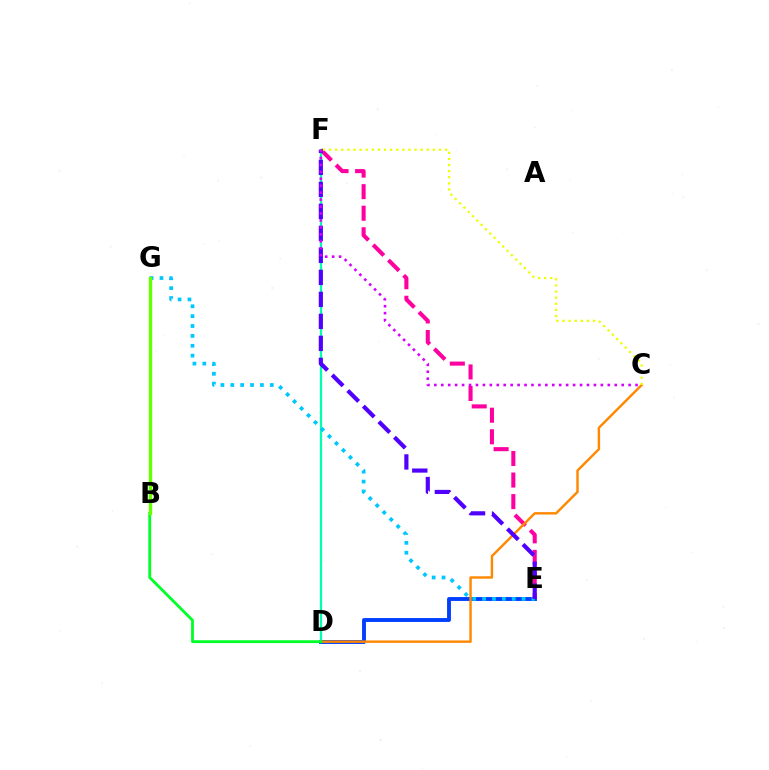{('D', 'E'): [{'color': '#003fff', 'line_style': 'solid', 'thickness': 2.8}], ('D', 'F'): [{'color': '#00ffaf', 'line_style': 'solid', 'thickness': 1.63}], ('E', 'G'): [{'color': '#00c7ff', 'line_style': 'dotted', 'thickness': 2.68}], ('E', 'F'): [{'color': '#ff00a0', 'line_style': 'dashed', 'thickness': 2.93}, {'color': '#4f00ff', 'line_style': 'dashed', 'thickness': 2.99}], ('C', 'D'): [{'color': '#ff8800', 'line_style': 'solid', 'thickness': 1.74}], ('C', 'F'): [{'color': '#eeff00', 'line_style': 'dotted', 'thickness': 1.66}, {'color': '#d600ff', 'line_style': 'dotted', 'thickness': 1.89}], ('B', 'D'): [{'color': '#00ff27', 'line_style': 'solid', 'thickness': 2.02}], ('B', 'G'): [{'color': '#ff0000', 'line_style': 'dashed', 'thickness': 2.0}, {'color': '#66ff00', 'line_style': 'solid', 'thickness': 2.39}]}